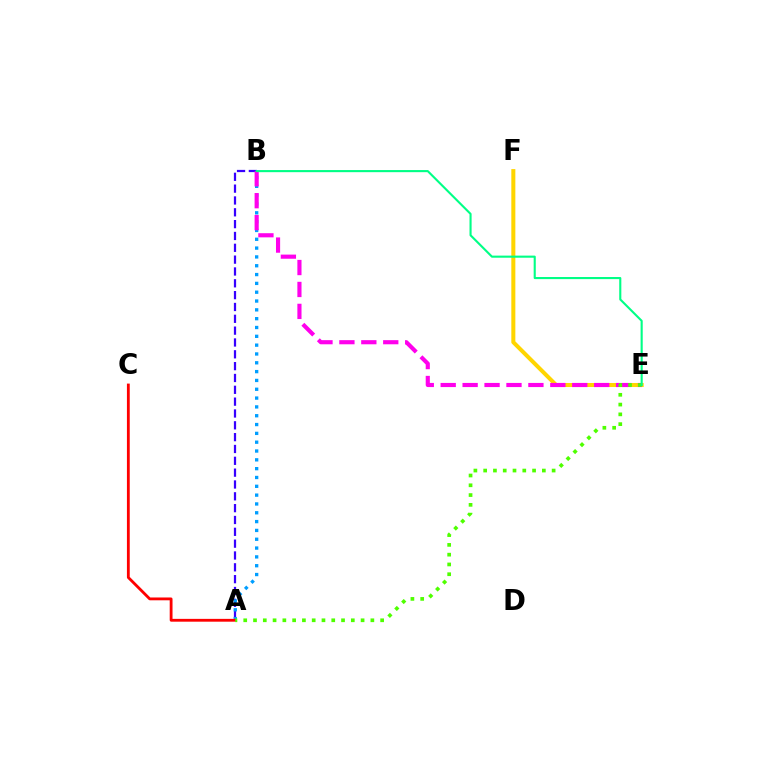{('E', 'F'): [{'color': '#ffd500', 'line_style': 'solid', 'thickness': 2.9}], ('A', 'B'): [{'color': '#3700ff', 'line_style': 'dashed', 'thickness': 1.61}, {'color': '#009eff', 'line_style': 'dotted', 'thickness': 2.4}], ('A', 'C'): [{'color': '#ff0000', 'line_style': 'solid', 'thickness': 2.03}], ('B', 'E'): [{'color': '#ff00ed', 'line_style': 'dashed', 'thickness': 2.98}, {'color': '#00ff86', 'line_style': 'solid', 'thickness': 1.52}], ('A', 'E'): [{'color': '#4fff00', 'line_style': 'dotted', 'thickness': 2.66}]}